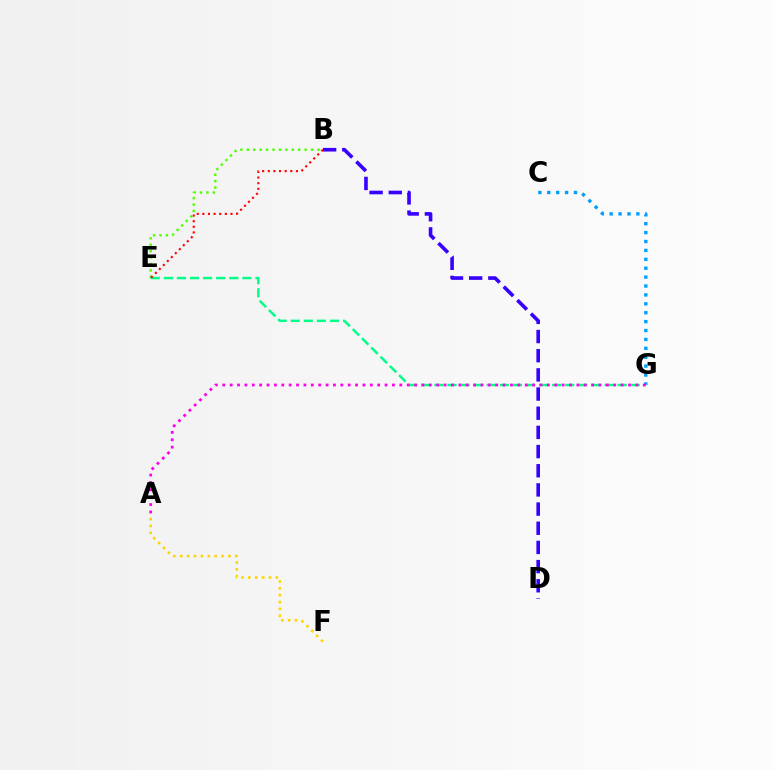{('C', 'G'): [{'color': '#009eff', 'line_style': 'dotted', 'thickness': 2.42}], ('B', 'D'): [{'color': '#3700ff', 'line_style': 'dashed', 'thickness': 2.6}], ('A', 'F'): [{'color': '#ffd500', 'line_style': 'dotted', 'thickness': 1.87}], ('B', 'E'): [{'color': '#4fff00', 'line_style': 'dotted', 'thickness': 1.75}, {'color': '#ff0000', 'line_style': 'dotted', 'thickness': 1.53}], ('E', 'G'): [{'color': '#00ff86', 'line_style': 'dashed', 'thickness': 1.78}], ('A', 'G'): [{'color': '#ff00ed', 'line_style': 'dotted', 'thickness': 2.0}]}